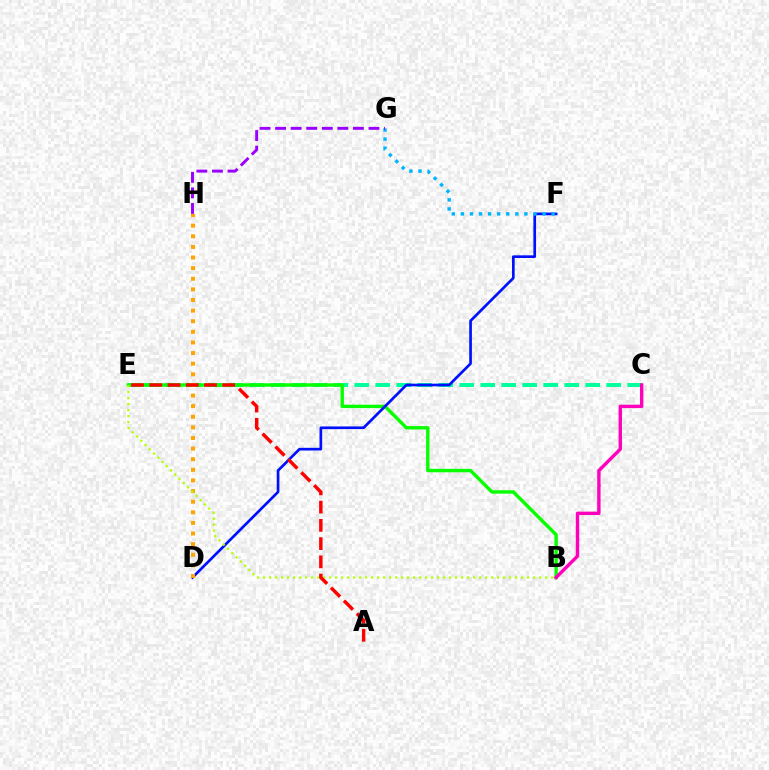{('C', 'E'): [{'color': '#00ff9d', 'line_style': 'dashed', 'thickness': 2.85}], ('B', 'E'): [{'color': '#08ff00', 'line_style': 'solid', 'thickness': 2.45}, {'color': '#b3ff00', 'line_style': 'dotted', 'thickness': 1.63}], ('D', 'F'): [{'color': '#0010ff', 'line_style': 'solid', 'thickness': 1.93}], ('B', 'C'): [{'color': '#ff00bd', 'line_style': 'solid', 'thickness': 2.45}], ('F', 'G'): [{'color': '#00b5ff', 'line_style': 'dotted', 'thickness': 2.47}], ('D', 'H'): [{'color': '#ffa500', 'line_style': 'dotted', 'thickness': 2.88}], ('G', 'H'): [{'color': '#9b00ff', 'line_style': 'dashed', 'thickness': 2.11}], ('A', 'E'): [{'color': '#ff0000', 'line_style': 'dashed', 'thickness': 2.48}]}